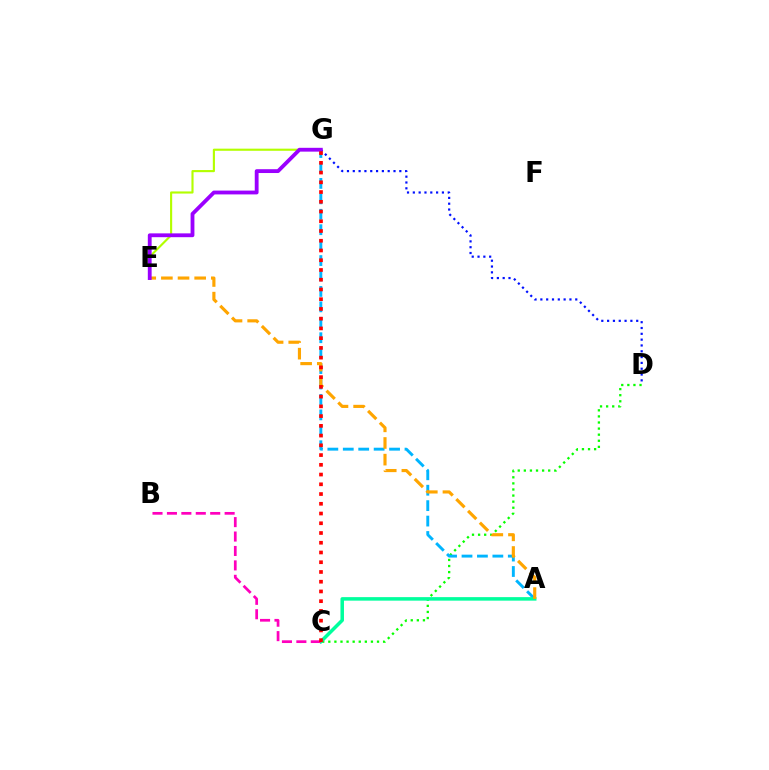{('C', 'D'): [{'color': '#08ff00', 'line_style': 'dotted', 'thickness': 1.65}], ('A', 'G'): [{'color': '#00b5ff', 'line_style': 'dashed', 'thickness': 2.1}], ('D', 'G'): [{'color': '#0010ff', 'line_style': 'dotted', 'thickness': 1.58}], ('E', 'G'): [{'color': '#b3ff00', 'line_style': 'solid', 'thickness': 1.54}, {'color': '#9b00ff', 'line_style': 'solid', 'thickness': 2.75}], ('A', 'C'): [{'color': '#00ff9d', 'line_style': 'solid', 'thickness': 2.53}], ('B', 'C'): [{'color': '#ff00bd', 'line_style': 'dashed', 'thickness': 1.96}], ('A', 'E'): [{'color': '#ffa500', 'line_style': 'dashed', 'thickness': 2.26}], ('C', 'G'): [{'color': '#ff0000', 'line_style': 'dotted', 'thickness': 2.65}]}